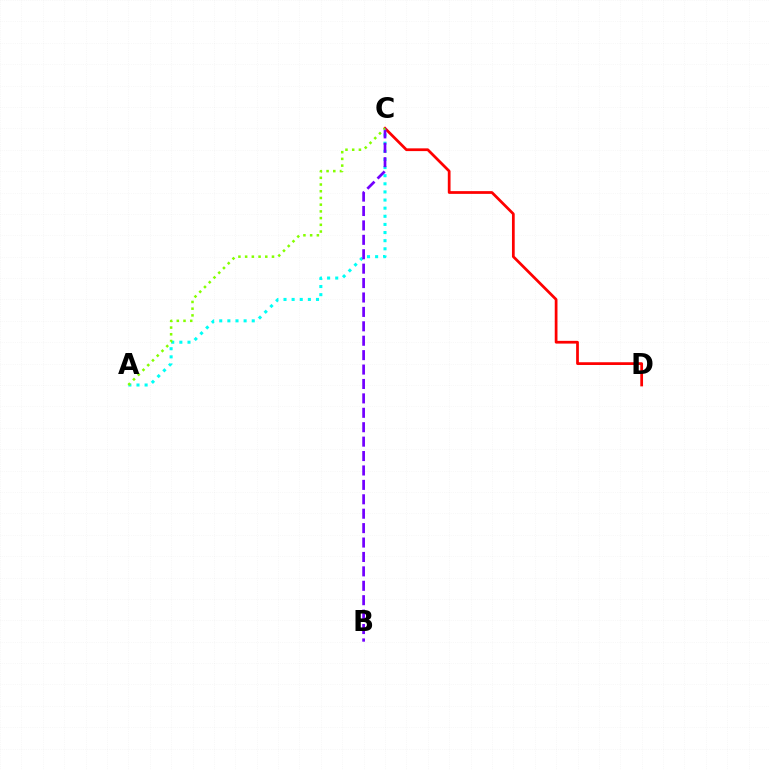{('C', 'D'): [{'color': '#ff0000', 'line_style': 'solid', 'thickness': 1.97}], ('A', 'C'): [{'color': '#00fff6', 'line_style': 'dotted', 'thickness': 2.21}, {'color': '#84ff00', 'line_style': 'dotted', 'thickness': 1.82}], ('B', 'C'): [{'color': '#7200ff', 'line_style': 'dashed', 'thickness': 1.96}]}